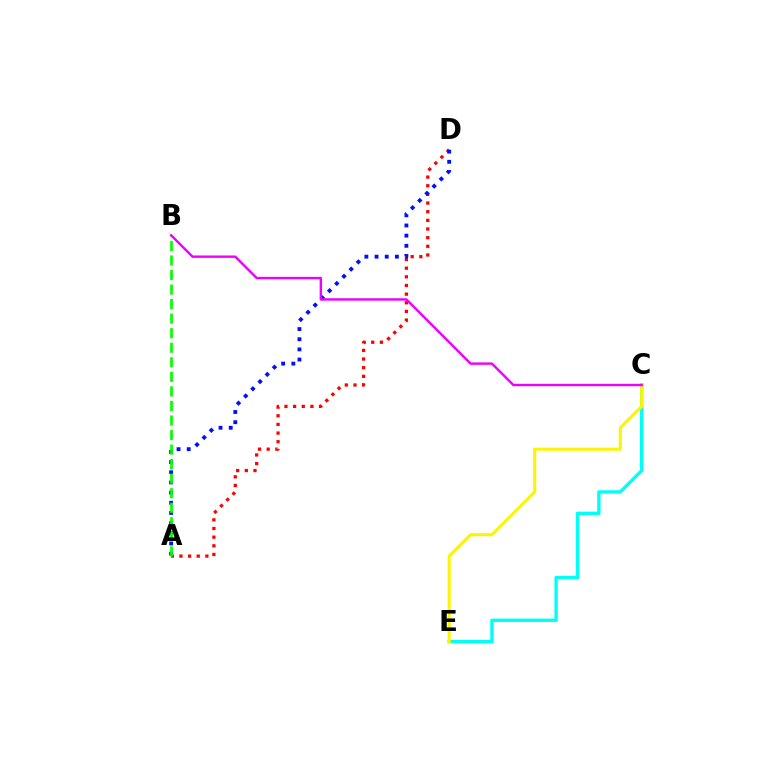{('C', 'E'): [{'color': '#00fff6', 'line_style': 'solid', 'thickness': 2.41}, {'color': '#fcf500', 'line_style': 'solid', 'thickness': 2.2}], ('A', 'D'): [{'color': '#ff0000', 'line_style': 'dotted', 'thickness': 2.35}, {'color': '#0010ff', 'line_style': 'dotted', 'thickness': 2.76}], ('A', 'B'): [{'color': '#08ff00', 'line_style': 'dashed', 'thickness': 1.98}], ('B', 'C'): [{'color': '#ee00ff', 'line_style': 'solid', 'thickness': 1.73}]}